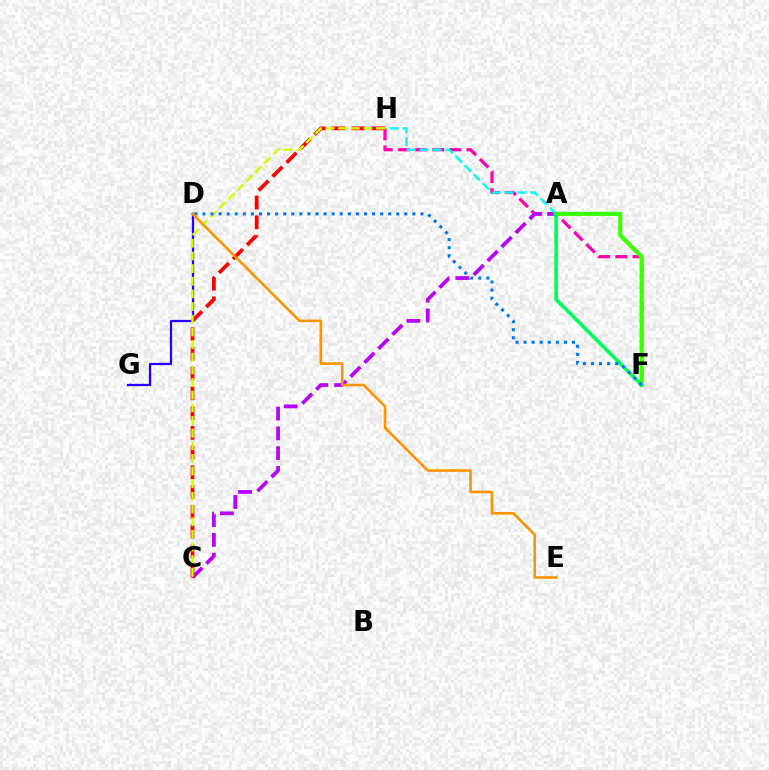{('F', 'H'): [{'color': '#ff00ac', 'line_style': 'dashed', 'thickness': 2.33}], ('A', 'C'): [{'color': '#b900ff', 'line_style': 'dashed', 'thickness': 2.69}], ('D', 'G'): [{'color': '#2500ff', 'line_style': 'solid', 'thickness': 1.64}], ('A', 'H'): [{'color': '#00fff6', 'line_style': 'dashed', 'thickness': 1.75}], ('C', 'H'): [{'color': '#ff0000', 'line_style': 'dashed', 'thickness': 2.68}, {'color': '#d1ff00', 'line_style': 'dashed', 'thickness': 1.72}], ('A', 'F'): [{'color': '#3dff00', 'line_style': 'solid', 'thickness': 2.99}, {'color': '#00ff5c', 'line_style': 'solid', 'thickness': 2.63}], ('D', 'F'): [{'color': '#0074ff', 'line_style': 'dotted', 'thickness': 2.19}], ('D', 'E'): [{'color': '#ff9400', 'line_style': 'solid', 'thickness': 1.88}]}